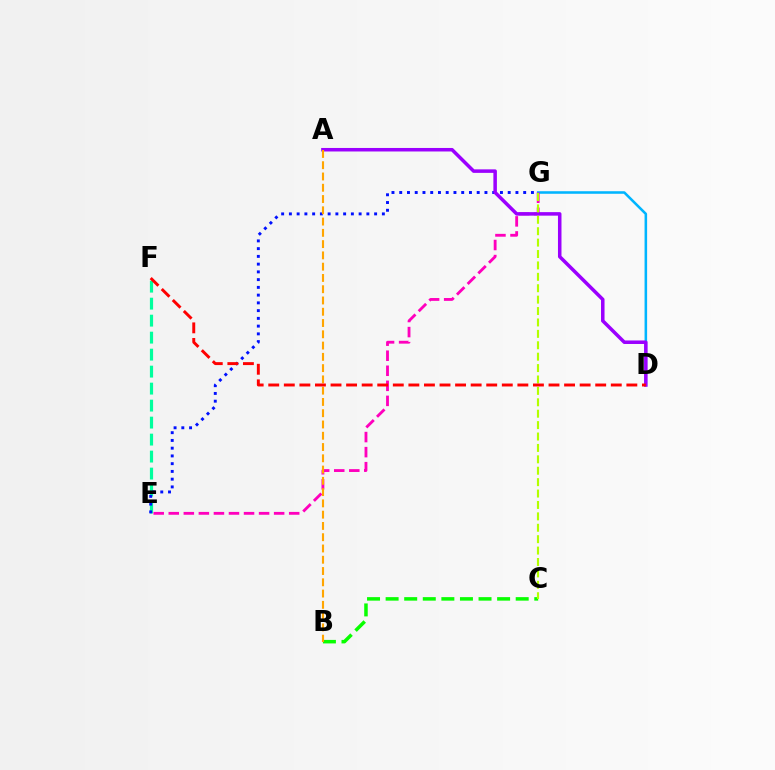{('D', 'G'): [{'color': '#00b5ff', 'line_style': 'solid', 'thickness': 1.84}], ('E', 'F'): [{'color': '#00ff9d', 'line_style': 'dashed', 'thickness': 2.31}], ('E', 'G'): [{'color': '#ff00bd', 'line_style': 'dashed', 'thickness': 2.04}, {'color': '#0010ff', 'line_style': 'dotted', 'thickness': 2.11}], ('B', 'C'): [{'color': '#08ff00', 'line_style': 'dashed', 'thickness': 2.52}], ('A', 'D'): [{'color': '#9b00ff', 'line_style': 'solid', 'thickness': 2.53}], ('A', 'B'): [{'color': '#ffa500', 'line_style': 'dashed', 'thickness': 1.53}], ('C', 'G'): [{'color': '#b3ff00', 'line_style': 'dashed', 'thickness': 1.55}], ('D', 'F'): [{'color': '#ff0000', 'line_style': 'dashed', 'thickness': 2.12}]}